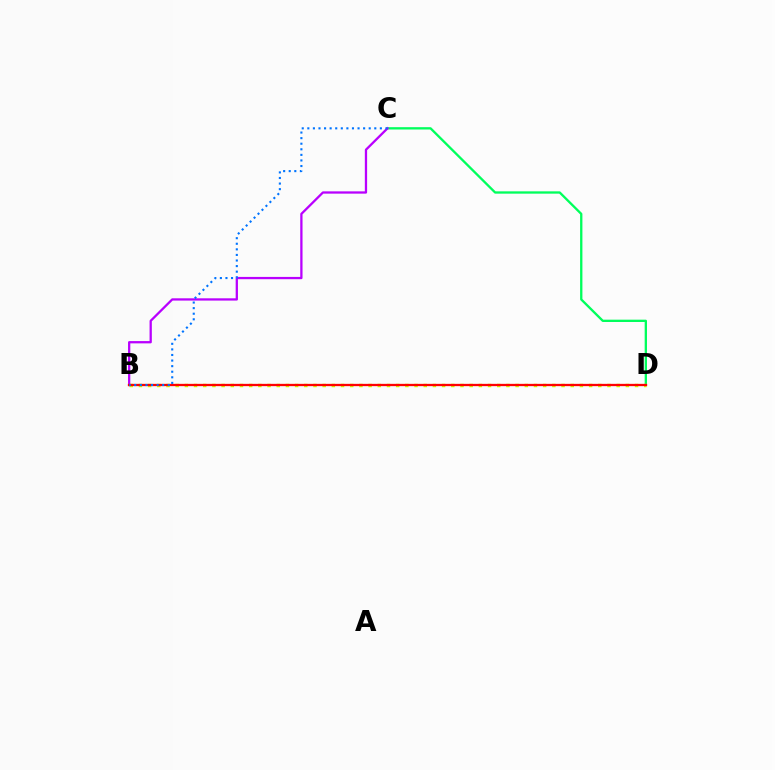{('C', 'D'): [{'color': '#00ff5c', 'line_style': 'solid', 'thickness': 1.67}], ('B', 'C'): [{'color': '#b900ff', 'line_style': 'solid', 'thickness': 1.64}, {'color': '#0074ff', 'line_style': 'dotted', 'thickness': 1.52}], ('B', 'D'): [{'color': '#d1ff00', 'line_style': 'dotted', 'thickness': 2.5}, {'color': '#ff0000', 'line_style': 'solid', 'thickness': 1.66}]}